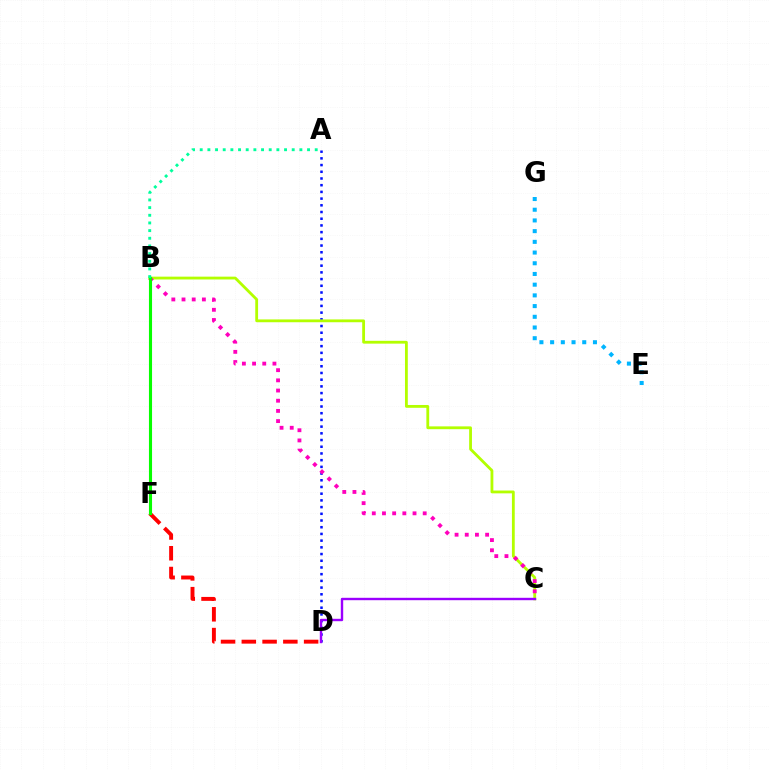{('D', 'F'): [{'color': '#ff0000', 'line_style': 'dashed', 'thickness': 2.82}], ('A', 'D'): [{'color': '#0010ff', 'line_style': 'dotted', 'thickness': 1.82}], ('B', 'C'): [{'color': '#b3ff00', 'line_style': 'solid', 'thickness': 2.03}, {'color': '#ff00bd', 'line_style': 'dotted', 'thickness': 2.77}], ('B', 'F'): [{'color': '#ffa500', 'line_style': 'solid', 'thickness': 2.02}, {'color': '#08ff00', 'line_style': 'solid', 'thickness': 2.23}], ('E', 'G'): [{'color': '#00b5ff', 'line_style': 'dotted', 'thickness': 2.91}], ('A', 'B'): [{'color': '#00ff9d', 'line_style': 'dotted', 'thickness': 2.08}], ('C', 'D'): [{'color': '#9b00ff', 'line_style': 'solid', 'thickness': 1.73}]}